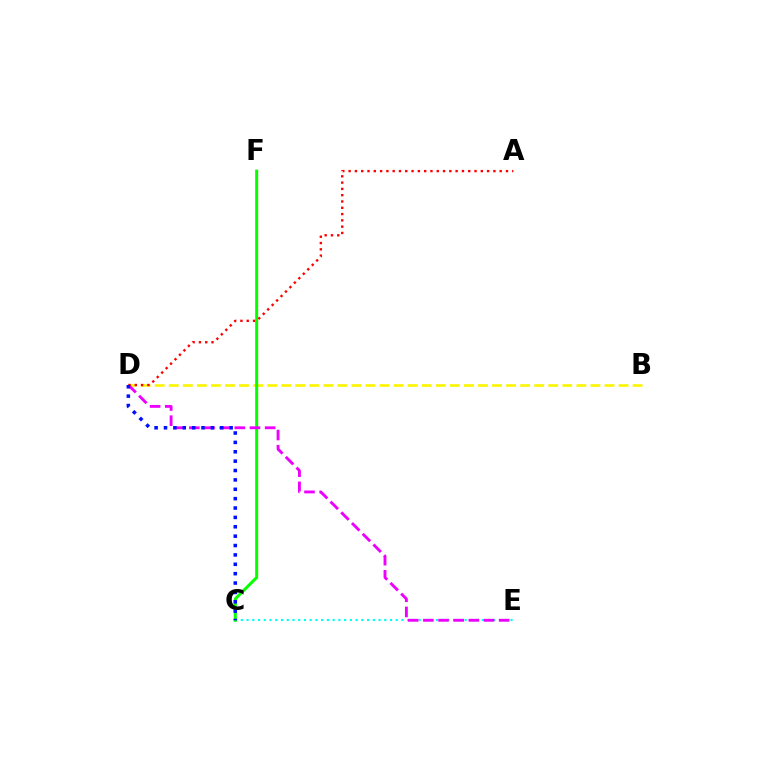{('C', 'E'): [{'color': '#00fff6', 'line_style': 'dotted', 'thickness': 1.56}], ('B', 'D'): [{'color': '#fcf500', 'line_style': 'dashed', 'thickness': 1.91}], ('C', 'F'): [{'color': '#08ff00', 'line_style': 'solid', 'thickness': 2.17}], ('D', 'E'): [{'color': '#ee00ff', 'line_style': 'dashed', 'thickness': 2.06}], ('A', 'D'): [{'color': '#ff0000', 'line_style': 'dotted', 'thickness': 1.71}], ('C', 'D'): [{'color': '#0010ff', 'line_style': 'dotted', 'thickness': 2.55}]}